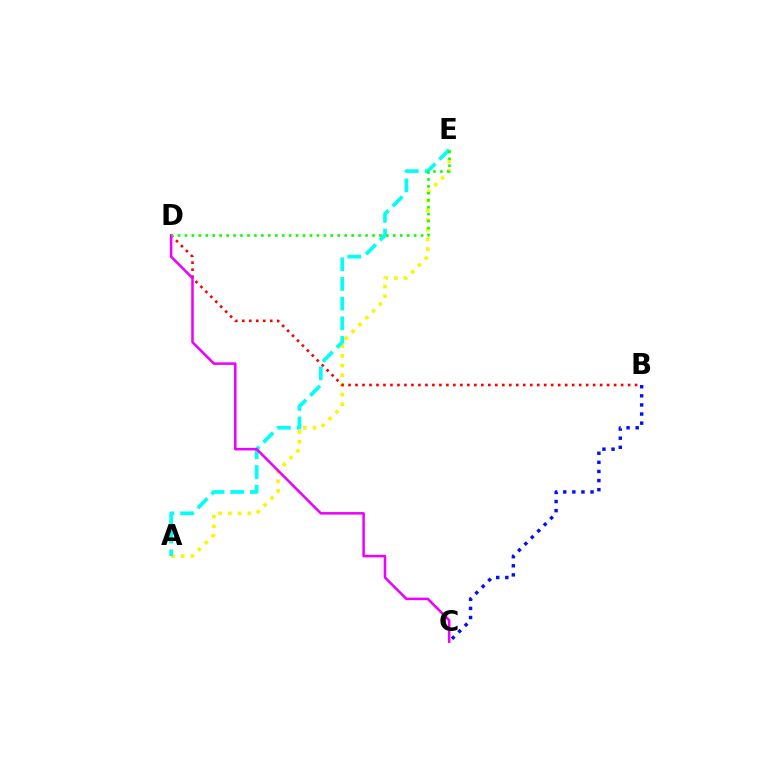{('A', 'E'): [{'color': '#fcf500', 'line_style': 'dotted', 'thickness': 2.63}, {'color': '#00fff6', 'line_style': 'dashed', 'thickness': 2.67}], ('B', 'D'): [{'color': '#ff0000', 'line_style': 'dotted', 'thickness': 1.9}], ('B', 'C'): [{'color': '#0010ff', 'line_style': 'dotted', 'thickness': 2.47}], ('C', 'D'): [{'color': '#ee00ff', 'line_style': 'solid', 'thickness': 1.83}], ('D', 'E'): [{'color': '#08ff00', 'line_style': 'dotted', 'thickness': 1.89}]}